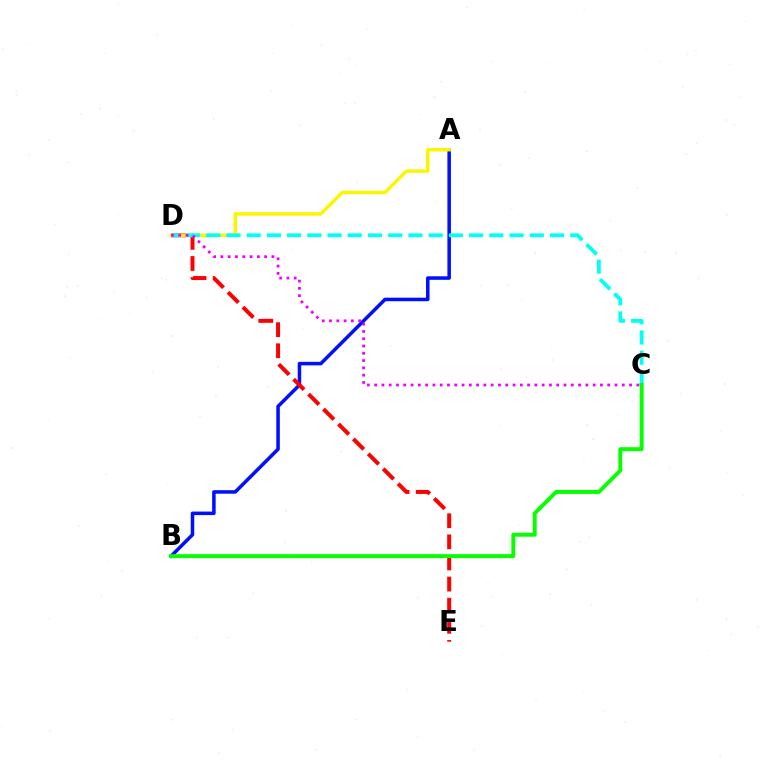{('A', 'B'): [{'color': '#0010ff', 'line_style': 'solid', 'thickness': 2.54}], ('D', 'E'): [{'color': '#ff0000', 'line_style': 'dashed', 'thickness': 2.87}], ('A', 'D'): [{'color': '#fcf500', 'line_style': 'solid', 'thickness': 2.48}], ('C', 'D'): [{'color': '#00fff6', 'line_style': 'dashed', 'thickness': 2.75}, {'color': '#ee00ff', 'line_style': 'dotted', 'thickness': 1.98}], ('B', 'C'): [{'color': '#08ff00', 'line_style': 'solid', 'thickness': 2.83}]}